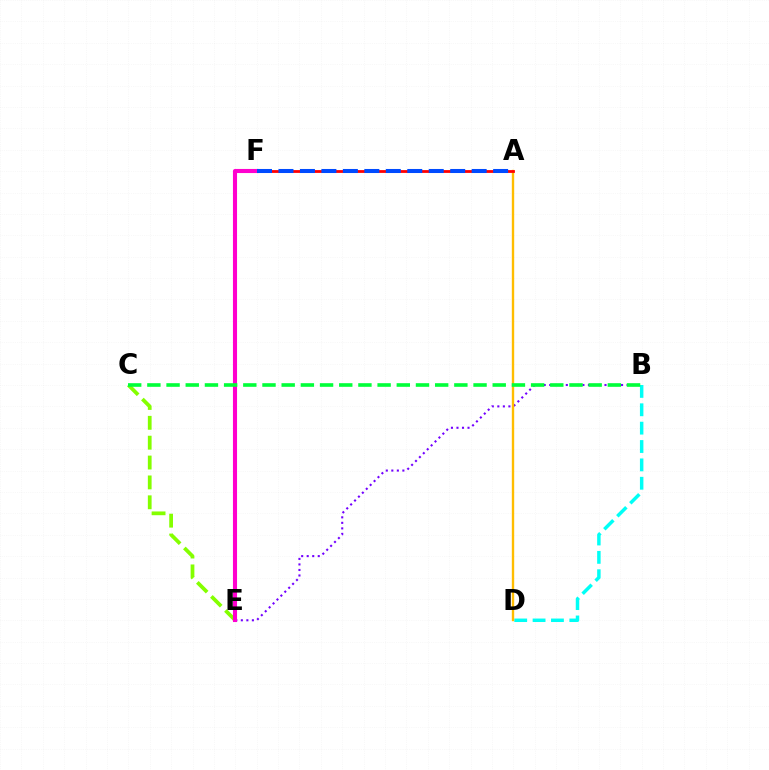{('B', 'E'): [{'color': '#7200ff', 'line_style': 'dotted', 'thickness': 1.5}], ('B', 'D'): [{'color': '#00fff6', 'line_style': 'dashed', 'thickness': 2.5}], ('C', 'E'): [{'color': '#84ff00', 'line_style': 'dashed', 'thickness': 2.7}], ('A', 'D'): [{'color': '#ffbd00', 'line_style': 'solid', 'thickness': 1.7}], ('A', 'F'): [{'color': '#ff0000', 'line_style': 'solid', 'thickness': 2.01}, {'color': '#004bff', 'line_style': 'dashed', 'thickness': 2.92}], ('E', 'F'): [{'color': '#ff00cf', 'line_style': 'solid', 'thickness': 2.95}], ('B', 'C'): [{'color': '#00ff39', 'line_style': 'dashed', 'thickness': 2.61}]}